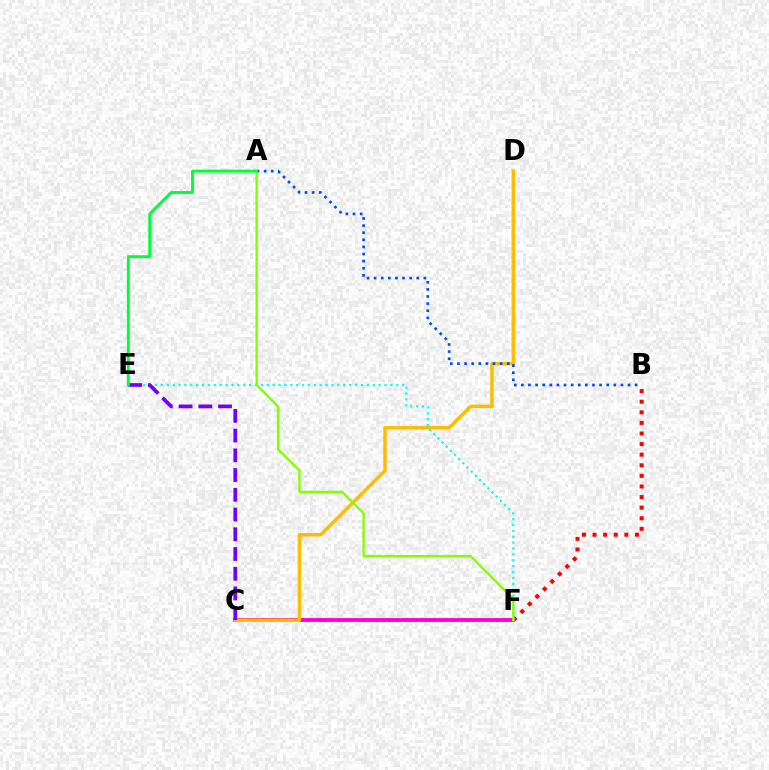{('B', 'F'): [{'color': '#ff0000', 'line_style': 'dotted', 'thickness': 2.88}], ('C', 'F'): [{'color': '#ff00cf', 'line_style': 'solid', 'thickness': 2.77}], ('C', 'D'): [{'color': '#ffbd00', 'line_style': 'solid', 'thickness': 2.51}], ('A', 'B'): [{'color': '#004bff', 'line_style': 'dotted', 'thickness': 1.93}], ('E', 'F'): [{'color': '#00fff6', 'line_style': 'dotted', 'thickness': 1.6}], ('C', 'E'): [{'color': '#7200ff', 'line_style': 'dashed', 'thickness': 2.68}], ('A', 'F'): [{'color': '#84ff00', 'line_style': 'solid', 'thickness': 1.68}], ('A', 'E'): [{'color': '#00ff39', 'line_style': 'solid', 'thickness': 2.09}]}